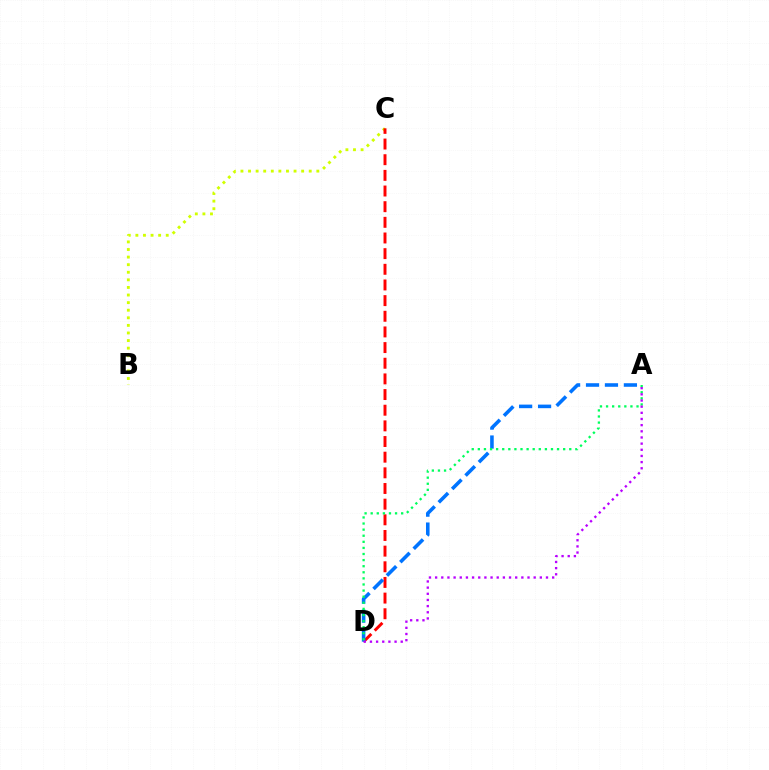{('B', 'C'): [{'color': '#d1ff00', 'line_style': 'dotted', 'thickness': 2.06}], ('C', 'D'): [{'color': '#ff0000', 'line_style': 'dashed', 'thickness': 2.13}], ('A', 'D'): [{'color': '#0074ff', 'line_style': 'dashed', 'thickness': 2.57}, {'color': '#00ff5c', 'line_style': 'dotted', 'thickness': 1.66}, {'color': '#b900ff', 'line_style': 'dotted', 'thickness': 1.67}]}